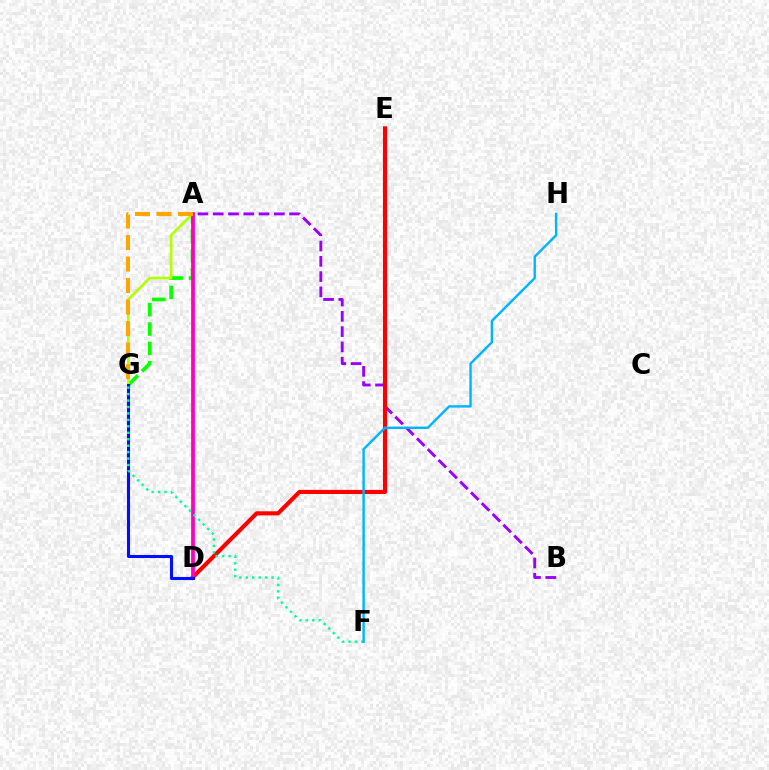{('A', 'B'): [{'color': '#9b00ff', 'line_style': 'dashed', 'thickness': 2.08}], ('A', 'G'): [{'color': '#08ff00', 'line_style': 'dashed', 'thickness': 2.63}, {'color': '#b3ff00', 'line_style': 'solid', 'thickness': 1.92}, {'color': '#ffa500', 'line_style': 'dashed', 'thickness': 2.92}], ('D', 'E'): [{'color': '#ff0000', 'line_style': 'solid', 'thickness': 2.95}], ('A', 'D'): [{'color': '#ff00bd', 'line_style': 'solid', 'thickness': 2.69}], ('D', 'G'): [{'color': '#0010ff', 'line_style': 'solid', 'thickness': 2.22}], ('F', 'G'): [{'color': '#00ff9d', 'line_style': 'dotted', 'thickness': 1.75}], ('F', 'H'): [{'color': '#00b5ff', 'line_style': 'solid', 'thickness': 1.73}]}